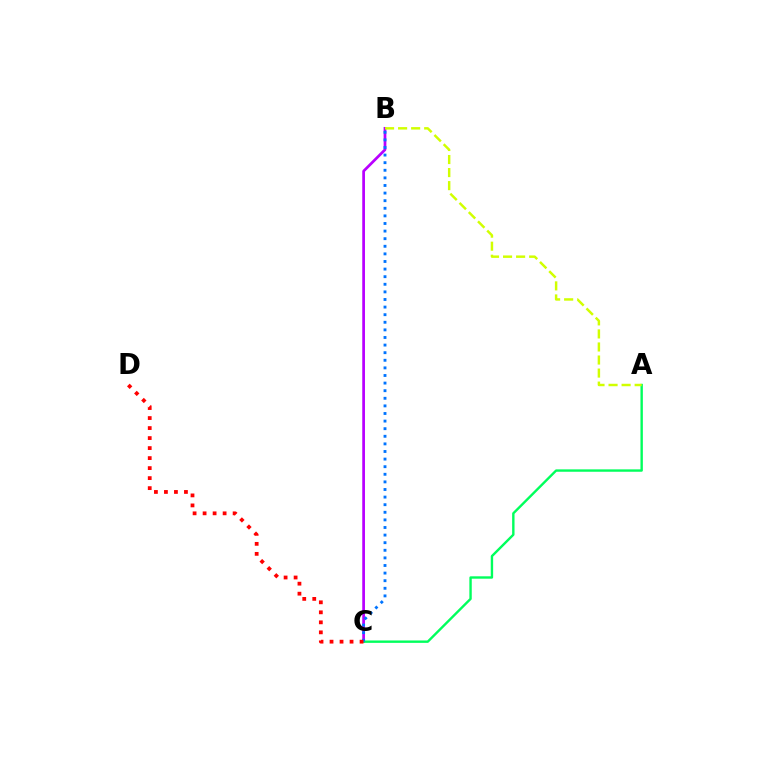{('B', 'C'): [{'color': '#b900ff', 'line_style': 'solid', 'thickness': 1.96}, {'color': '#0074ff', 'line_style': 'dotted', 'thickness': 2.06}], ('A', 'C'): [{'color': '#00ff5c', 'line_style': 'solid', 'thickness': 1.72}], ('C', 'D'): [{'color': '#ff0000', 'line_style': 'dotted', 'thickness': 2.72}], ('A', 'B'): [{'color': '#d1ff00', 'line_style': 'dashed', 'thickness': 1.77}]}